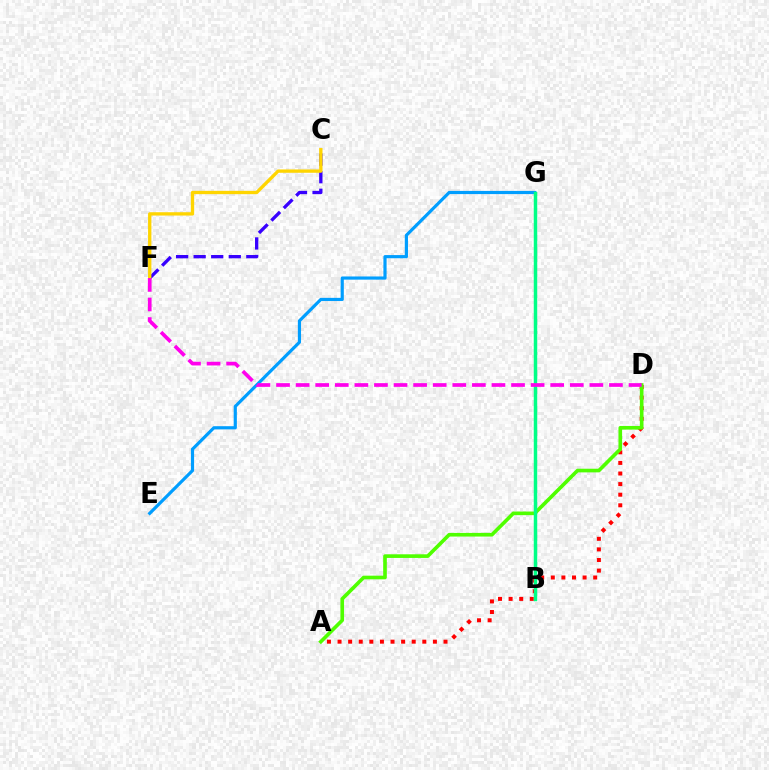{('E', 'G'): [{'color': '#009eff', 'line_style': 'solid', 'thickness': 2.29}], ('A', 'D'): [{'color': '#ff0000', 'line_style': 'dotted', 'thickness': 2.88}, {'color': '#4fff00', 'line_style': 'solid', 'thickness': 2.62}], ('C', 'F'): [{'color': '#3700ff', 'line_style': 'dashed', 'thickness': 2.38}, {'color': '#ffd500', 'line_style': 'solid', 'thickness': 2.39}], ('B', 'G'): [{'color': '#00ff86', 'line_style': 'solid', 'thickness': 2.5}], ('D', 'F'): [{'color': '#ff00ed', 'line_style': 'dashed', 'thickness': 2.66}]}